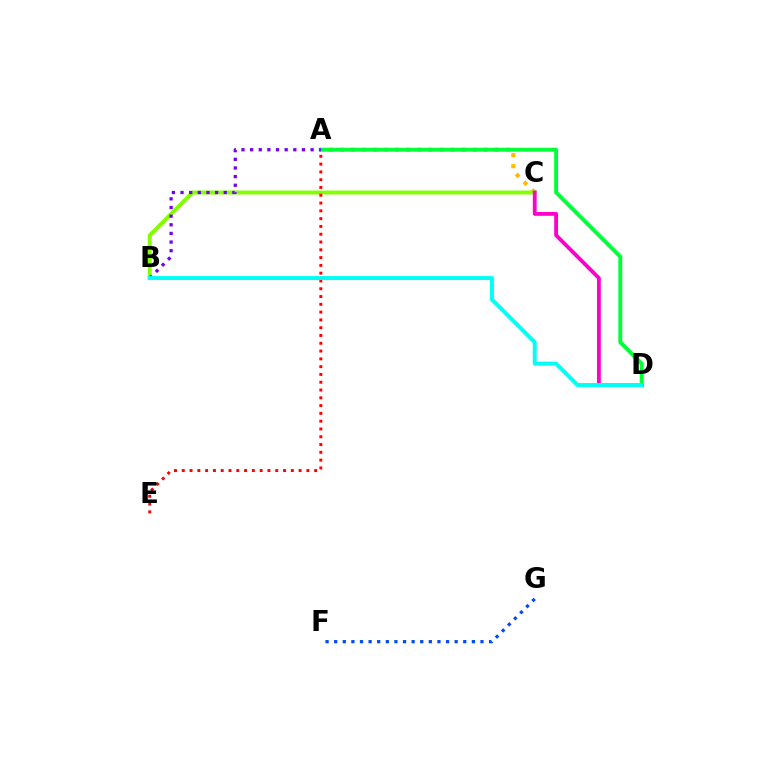{('A', 'C'): [{'color': '#ffbd00', 'line_style': 'dotted', 'thickness': 3.0}], ('B', 'C'): [{'color': '#84ff00', 'line_style': 'solid', 'thickness': 2.83}], ('A', 'D'): [{'color': '#00ff39', 'line_style': 'solid', 'thickness': 2.81}], ('A', 'E'): [{'color': '#ff0000', 'line_style': 'dotted', 'thickness': 2.12}], ('F', 'G'): [{'color': '#004bff', 'line_style': 'dotted', 'thickness': 2.34}], ('C', 'D'): [{'color': '#ff00cf', 'line_style': 'solid', 'thickness': 2.75}], ('A', 'B'): [{'color': '#7200ff', 'line_style': 'dotted', 'thickness': 2.35}], ('B', 'D'): [{'color': '#00fff6', 'line_style': 'solid', 'thickness': 2.85}]}